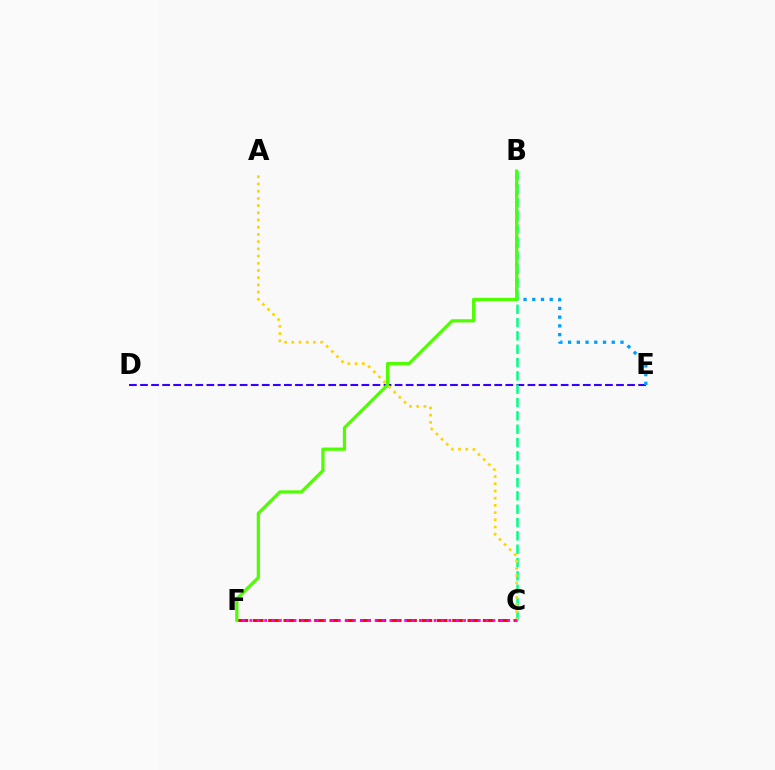{('D', 'E'): [{'color': '#3700ff', 'line_style': 'dashed', 'thickness': 1.5}], ('C', 'F'): [{'color': '#ff0000', 'line_style': 'dashed', 'thickness': 2.08}, {'color': '#ff00ed', 'line_style': 'dotted', 'thickness': 2.0}], ('B', 'E'): [{'color': '#009eff', 'line_style': 'dotted', 'thickness': 2.37}], ('B', 'C'): [{'color': '#00ff86', 'line_style': 'dashed', 'thickness': 1.81}], ('A', 'C'): [{'color': '#ffd500', 'line_style': 'dotted', 'thickness': 1.96}], ('B', 'F'): [{'color': '#4fff00', 'line_style': 'solid', 'thickness': 2.31}]}